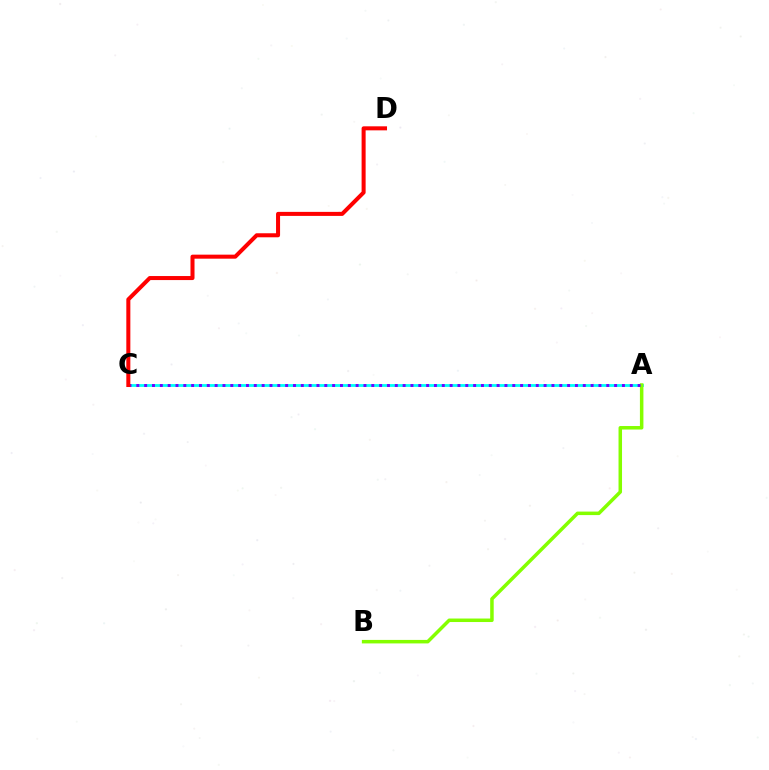{('A', 'C'): [{'color': '#00fff6', 'line_style': 'solid', 'thickness': 2.02}, {'color': '#7200ff', 'line_style': 'dotted', 'thickness': 2.13}], ('A', 'B'): [{'color': '#84ff00', 'line_style': 'solid', 'thickness': 2.52}], ('C', 'D'): [{'color': '#ff0000', 'line_style': 'solid', 'thickness': 2.9}]}